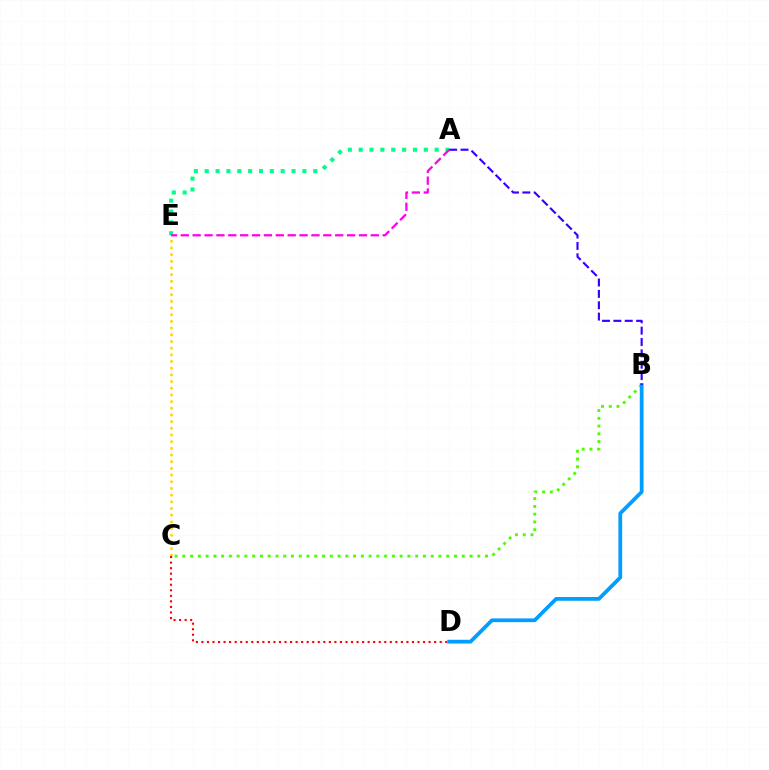{('B', 'C'): [{'color': '#4fff00', 'line_style': 'dotted', 'thickness': 2.11}], ('C', 'E'): [{'color': '#ffd500', 'line_style': 'dotted', 'thickness': 1.82}], ('A', 'E'): [{'color': '#00ff86', 'line_style': 'dotted', 'thickness': 2.95}, {'color': '#ff00ed', 'line_style': 'dashed', 'thickness': 1.61}], ('C', 'D'): [{'color': '#ff0000', 'line_style': 'dotted', 'thickness': 1.51}], ('B', 'D'): [{'color': '#009eff', 'line_style': 'solid', 'thickness': 2.71}], ('A', 'B'): [{'color': '#3700ff', 'line_style': 'dashed', 'thickness': 1.54}]}